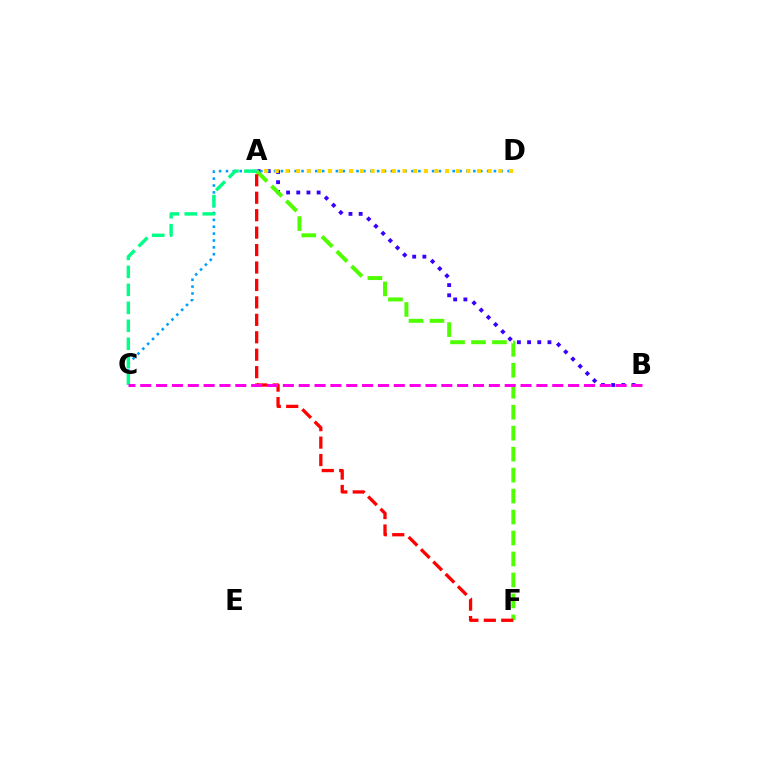{('A', 'B'): [{'color': '#3700ff', 'line_style': 'dotted', 'thickness': 2.77}], ('A', 'F'): [{'color': '#4fff00', 'line_style': 'dashed', 'thickness': 2.85}, {'color': '#ff0000', 'line_style': 'dashed', 'thickness': 2.37}], ('C', 'D'): [{'color': '#009eff', 'line_style': 'dotted', 'thickness': 1.87}], ('A', 'D'): [{'color': '#ffd500', 'line_style': 'dotted', 'thickness': 2.89}], ('A', 'C'): [{'color': '#00ff86', 'line_style': 'dashed', 'thickness': 2.44}], ('B', 'C'): [{'color': '#ff00ed', 'line_style': 'dashed', 'thickness': 2.15}]}